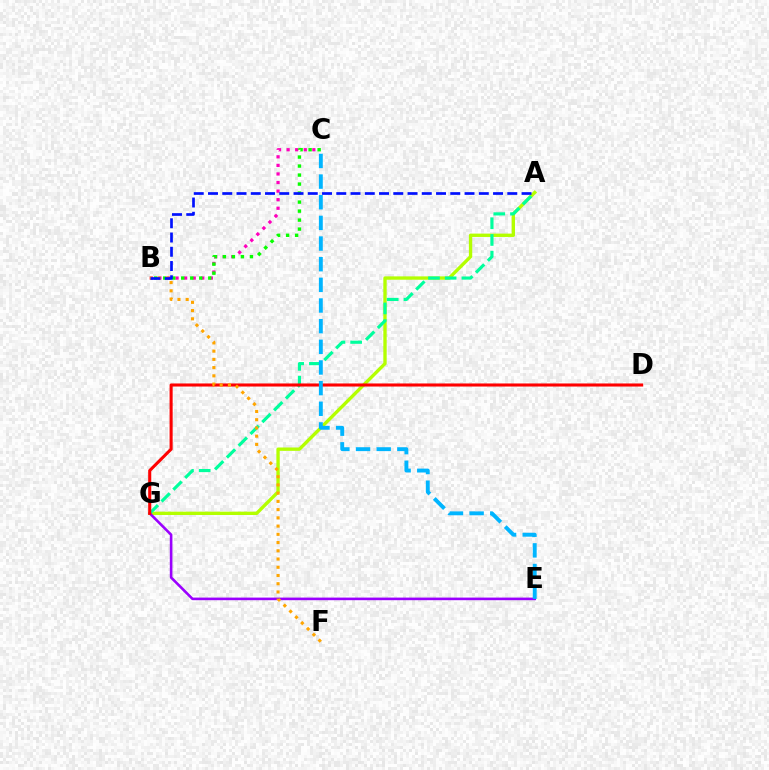{('A', 'G'): [{'color': '#b3ff00', 'line_style': 'solid', 'thickness': 2.41}, {'color': '#00ff9d', 'line_style': 'dashed', 'thickness': 2.27}], ('E', 'G'): [{'color': '#9b00ff', 'line_style': 'solid', 'thickness': 1.87}], ('B', 'C'): [{'color': '#ff00bd', 'line_style': 'dotted', 'thickness': 2.33}, {'color': '#08ff00', 'line_style': 'dotted', 'thickness': 2.45}], ('D', 'G'): [{'color': '#ff0000', 'line_style': 'solid', 'thickness': 2.21}], ('B', 'F'): [{'color': '#ffa500', 'line_style': 'dotted', 'thickness': 2.24}], ('C', 'E'): [{'color': '#00b5ff', 'line_style': 'dashed', 'thickness': 2.81}], ('A', 'B'): [{'color': '#0010ff', 'line_style': 'dashed', 'thickness': 1.94}]}